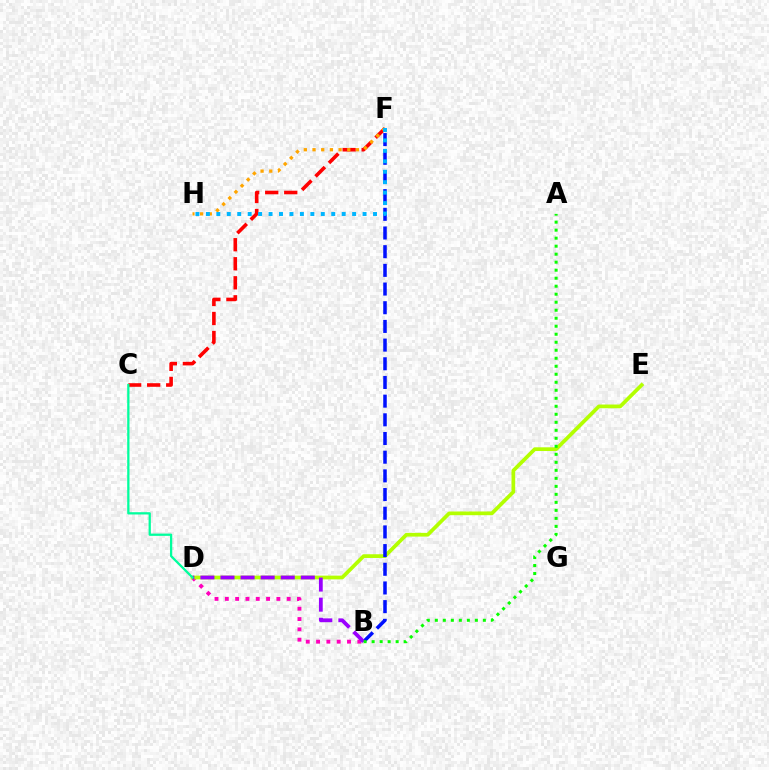{('C', 'F'): [{'color': '#ff0000', 'line_style': 'dashed', 'thickness': 2.59}], ('F', 'H'): [{'color': '#ffa500', 'line_style': 'dotted', 'thickness': 2.36}, {'color': '#00b5ff', 'line_style': 'dotted', 'thickness': 2.84}], ('B', 'D'): [{'color': '#ff00bd', 'line_style': 'dotted', 'thickness': 2.8}, {'color': '#9b00ff', 'line_style': 'dashed', 'thickness': 2.73}], ('D', 'E'): [{'color': '#b3ff00', 'line_style': 'solid', 'thickness': 2.68}], ('B', 'F'): [{'color': '#0010ff', 'line_style': 'dashed', 'thickness': 2.54}], ('A', 'B'): [{'color': '#08ff00', 'line_style': 'dotted', 'thickness': 2.18}], ('C', 'D'): [{'color': '#00ff9d', 'line_style': 'solid', 'thickness': 1.63}]}